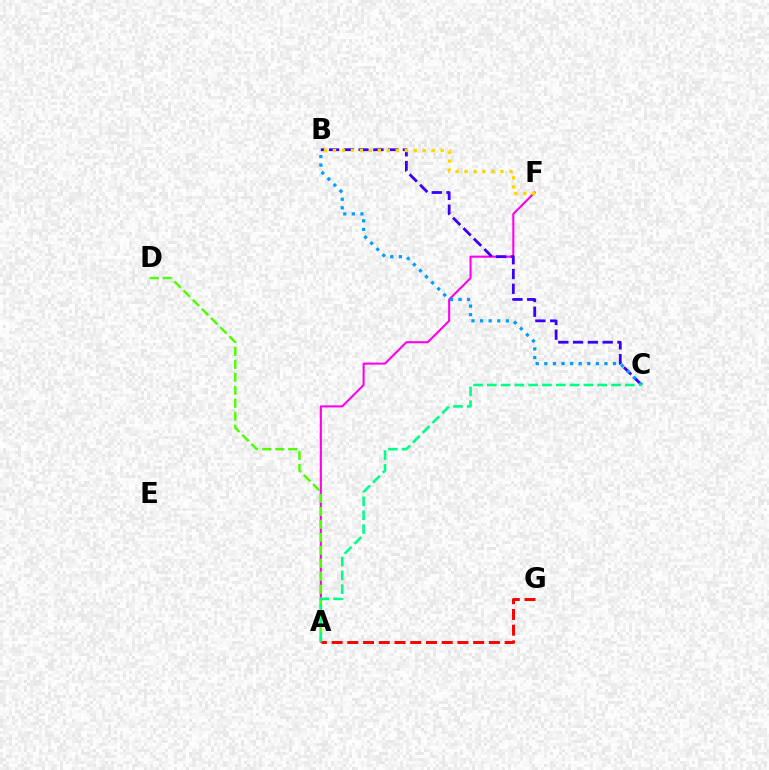{('A', 'F'): [{'color': '#ff00ed', 'line_style': 'solid', 'thickness': 1.51}], ('B', 'C'): [{'color': '#3700ff', 'line_style': 'dashed', 'thickness': 2.01}, {'color': '#009eff', 'line_style': 'dotted', 'thickness': 2.33}], ('A', 'D'): [{'color': '#4fff00', 'line_style': 'dashed', 'thickness': 1.76}], ('B', 'F'): [{'color': '#ffd500', 'line_style': 'dotted', 'thickness': 2.44}], ('A', 'G'): [{'color': '#ff0000', 'line_style': 'dashed', 'thickness': 2.14}], ('A', 'C'): [{'color': '#00ff86', 'line_style': 'dashed', 'thickness': 1.88}]}